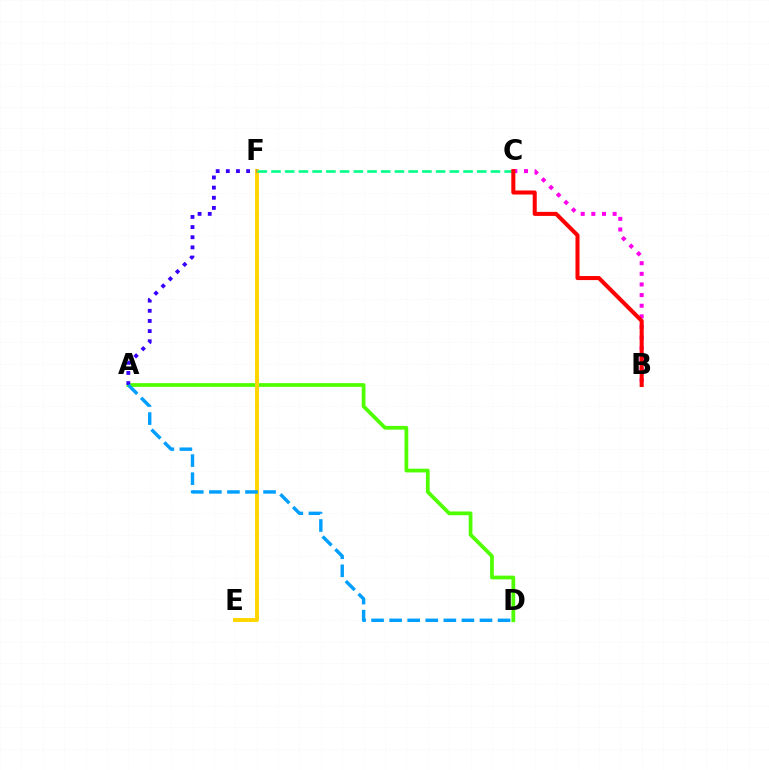{('A', 'D'): [{'color': '#4fff00', 'line_style': 'solid', 'thickness': 2.7}, {'color': '#009eff', 'line_style': 'dashed', 'thickness': 2.45}], ('B', 'C'): [{'color': '#ff00ed', 'line_style': 'dotted', 'thickness': 2.89}, {'color': '#ff0000', 'line_style': 'solid', 'thickness': 2.91}], ('E', 'F'): [{'color': '#ffd500', 'line_style': 'solid', 'thickness': 2.84}], ('A', 'F'): [{'color': '#3700ff', 'line_style': 'dotted', 'thickness': 2.76}], ('C', 'F'): [{'color': '#00ff86', 'line_style': 'dashed', 'thickness': 1.86}]}